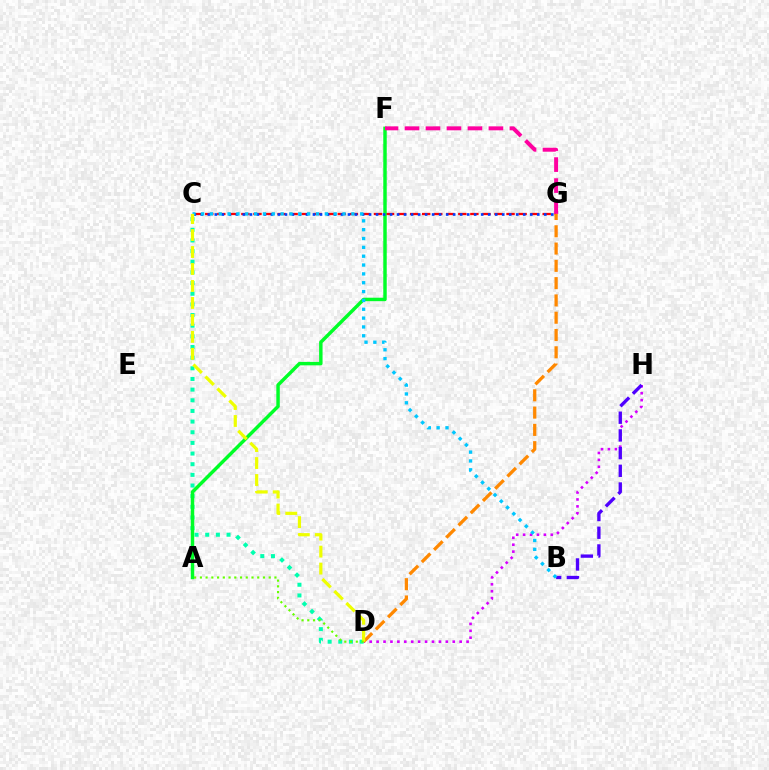{('C', 'G'): [{'color': '#ff0000', 'line_style': 'dashed', 'thickness': 1.64}, {'color': '#003fff', 'line_style': 'dotted', 'thickness': 1.9}], ('D', 'H'): [{'color': '#d600ff', 'line_style': 'dotted', 'thickness': 1.88}], ('B', 'H'): [{'color': '#4f00ff', 'line_style': 'dashed', 'thickness': 2.4}], ('C', 'D'): [{'color': '#00ffaf', 'line_style': 'dotted', 'thickness': 2.89}, {'color': '#eeff00', 'line_style': 'dashed', 'thickness': 2.31}], ('A', 'F'): [{'color': '#00ff27', 'line_style': 'solid', 'thickness': 2.49}], ('F', 'G'): [{'color': '#ff00a0', 'line_style': 'dashed', 'thickness': 2.85}], ('B', 'C'): [{'color': '#00c7ff', 'line_style': 'dotted', 'thickness': 2.4}], ('D', 'G'): [{'color': '#ff8800', 'line_style': 'dashed', 'thickness': 2.35}], ('A', 'D'): [{'color': '#66ff00', 'line_style': 'dotted', 'thickness': 1.56}]}